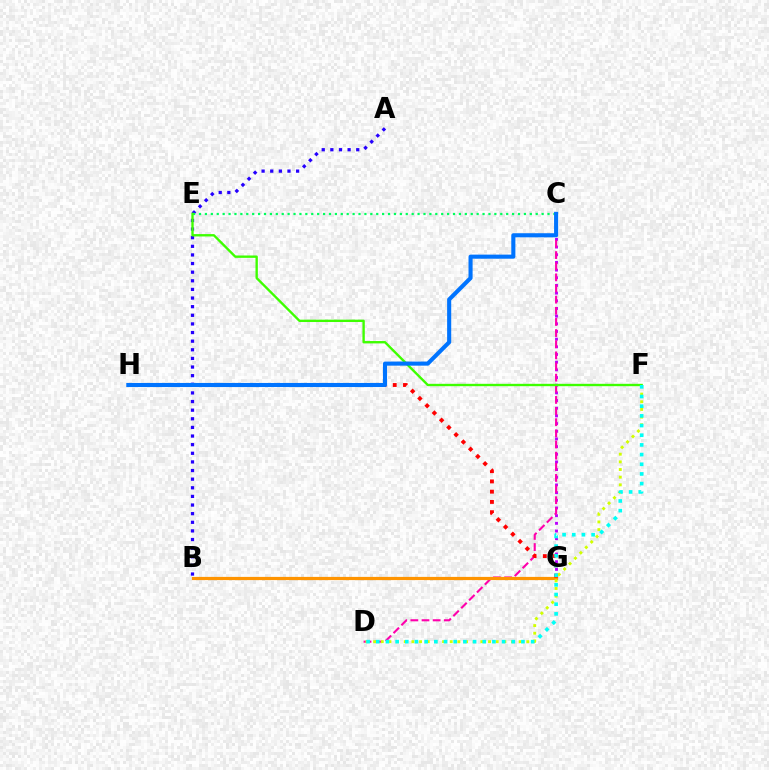{('C', 'G'): [{'color': '#b900ff', 'line_style': 'dotted', 'thickness': 2.09}], ('C', 'D'): [{'color': '#ff00ac', 'line_style': 'dashed', 'thickness': 1.51}], ('A', 'B'): [{'color': '#2500ff', 'line_style': 'dotted', 'thickness': 2.34}], ('B', 'G'): [{'color': '#ff9400', 'line_style': 'solid', 'thickness': 2.31}], ('G', 'H'): [{'color': '#ff0000', 'line_style': 'dotted', 'thickness': 2.79}], ('D', 'F'): [{'color': '#d1ff00', 'line_style': 'dotted', 'thickness': 2.08}, {'color': '#00fff6', 'line_style': 'dotted', 'thickness': 2.63}], ('C', 'E'): [{'color': '#00ff5c', 'line_style': 'dotted', 'thickness': 1.6}], ('E', 'F'): [{'color': '#3dff00', 'line_style': 'solid', 'thickness': 1.7}], ('C', 'H'): [{'color': '#0074ff', 'line_style': 'solid', 'thickness': 2.95}]}